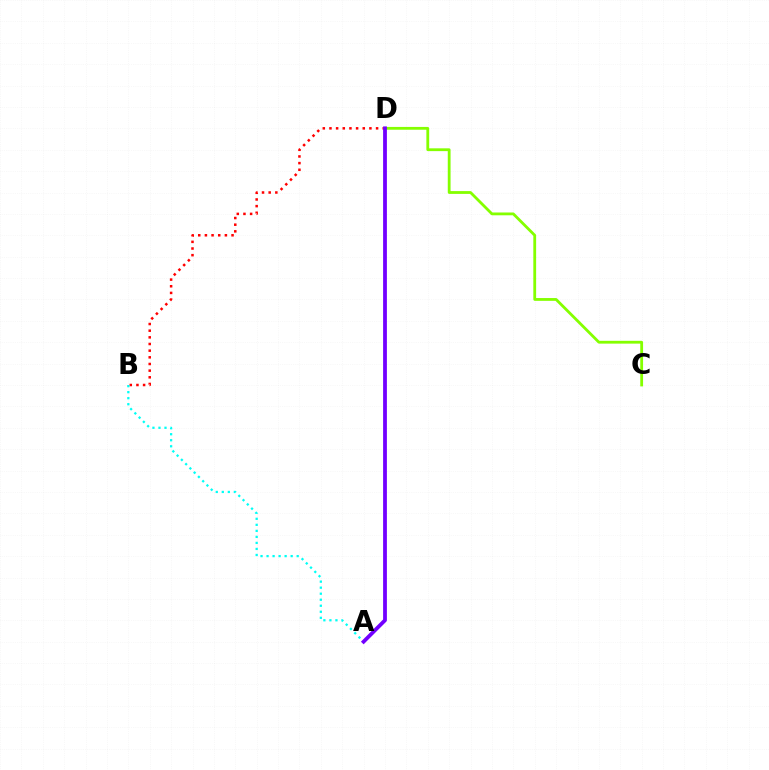{('B', 'D'): [{'color': '#ff0000', 'line_style': 'dotted', 'thickness': 1.81}], ('A', 'B'): [{'color': '#00fff6', 'line_style': 'dotted', 'thickness': 1.64}], ('C', 'D'): [{'color': '#84ff00', 'line_style': 'solid', 'thickness': 2.02}], ('A', 'D'): [{'color': '#7200ff', 'line_style': 'solid', 'thickness': 2.73}]}